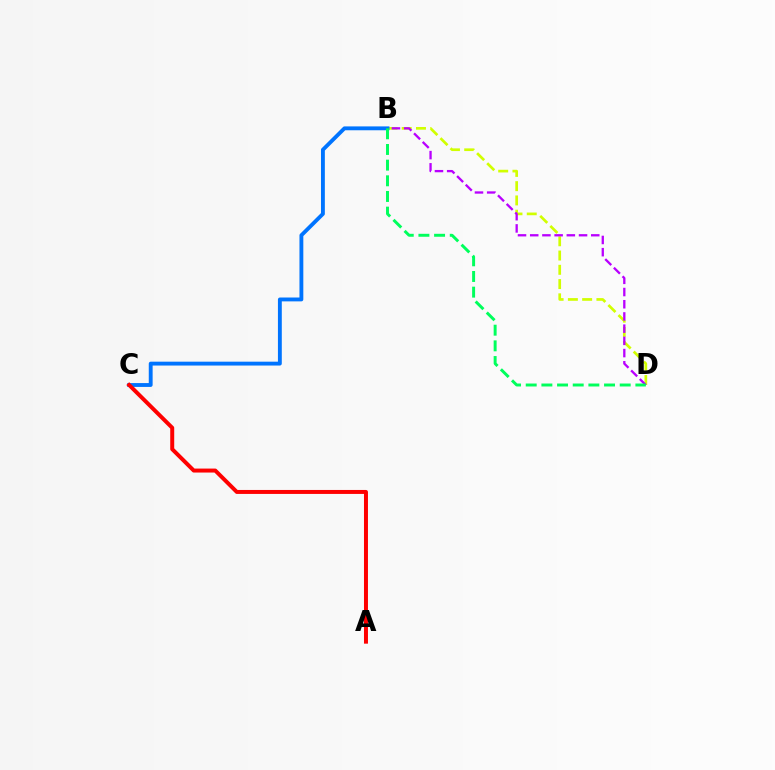{('B', 'D'): [{'color': '#d1ff00', 'line_style': 'dashed', 'thickness': 1.94}, {'color': '#b900ff', 'line_style': 'dashed', 'thickness': 1.66}, {'color': '#00ff5c', 'line_style': 'dashed', 'thickness': 2.13}], ('B', 'C'): [{'color': '#0074ff', 'line_style': 'solid', 'thickness': 2.78}], ('A', 'C'): [{'color': '#ff0000', 'line_style': 'solid', 'thickness': 2.86}]}